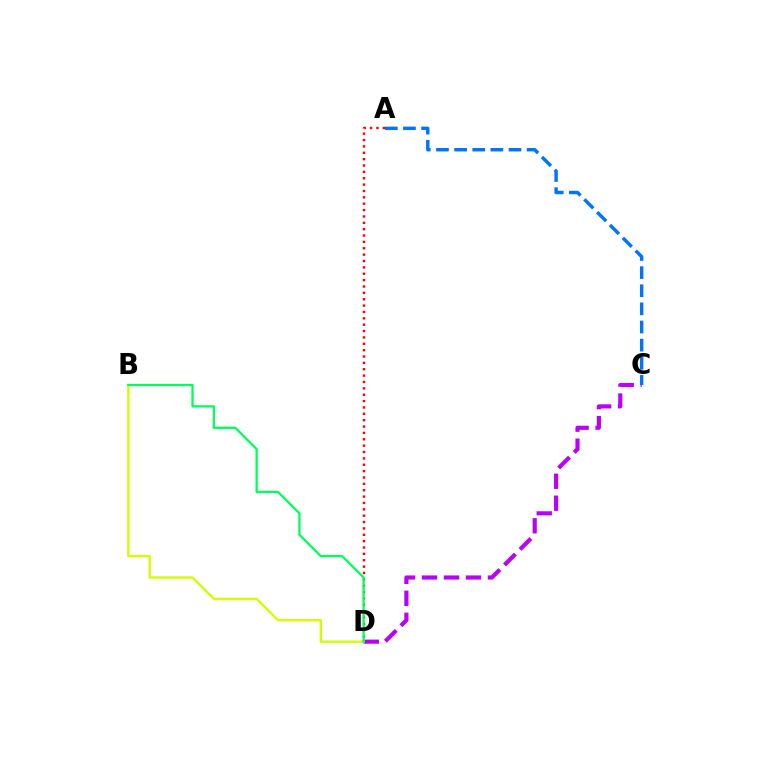{('C', 'D'): [{'color': '#b900ff', 'line_style': 'dashed', 'thickness': 2.99}], ('A', 'D'): [{'color': '#ff0000', 'line_style': 'dotted', 'thickness': 1.73}], ('B', 'D'): [{'color': '#d1ff00', 'line_style': 'solid', 'thickness': 1.7}, {'color': '#00ff5c', 'line_style': 'solid', 'thickness': 1.63}], ('A', 'C'): [{'color': '#0074ff', 'line_style': 'dashed', 'thickness': 2.46}]}